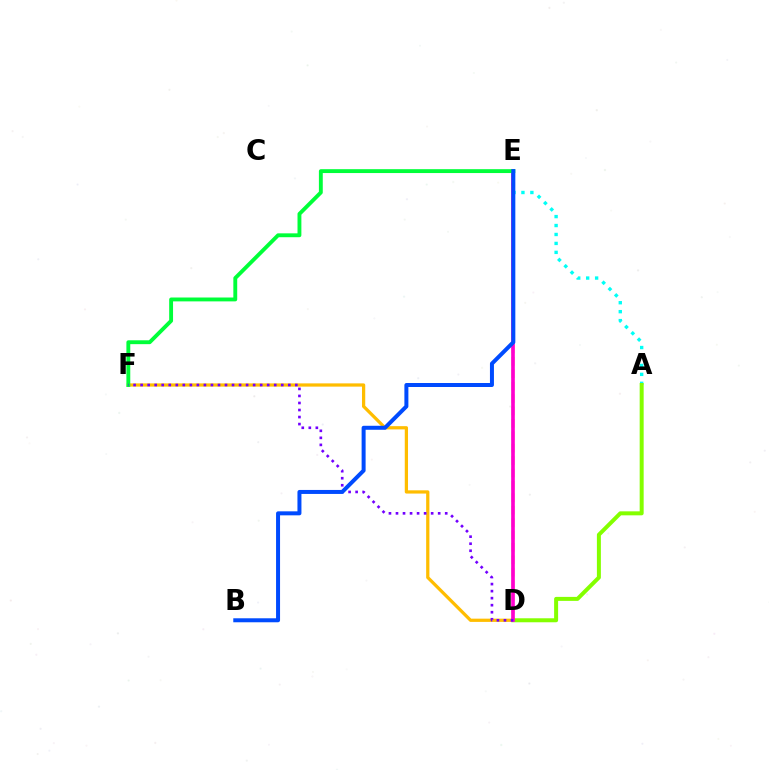{('D', 'E'): [{'color': '#ff0000', 'line_style': 'dashed', 'thickness': 1.68}, {'color': '#ff00cf', 'line_style': 'solid', 'thickness': 2.63}], ('D', 'F'): [{'color': '#ffbd00', 'line_style': 'solid', 'thickness': 2.34}, {'color': '#7200ff', 'line_style': 'dotted', 'thickness': 1.91}], ('A', 'E'): [{'color': '#00fff6', 'line_style': 'dotted', 'thickness': 2.43}], ('A', 'D'): [{'color': '#84ff00', 'line_style': 'solid', 'thickness': 2.87}], ('E', 'F'): [{'color': '#00ff39', 'line_style': 'solid', 'thickness': 2.79}], ('B', 'E'): [{'color': '#004bff', 'line_style': 'solid', 'thickness': 2.88}]}